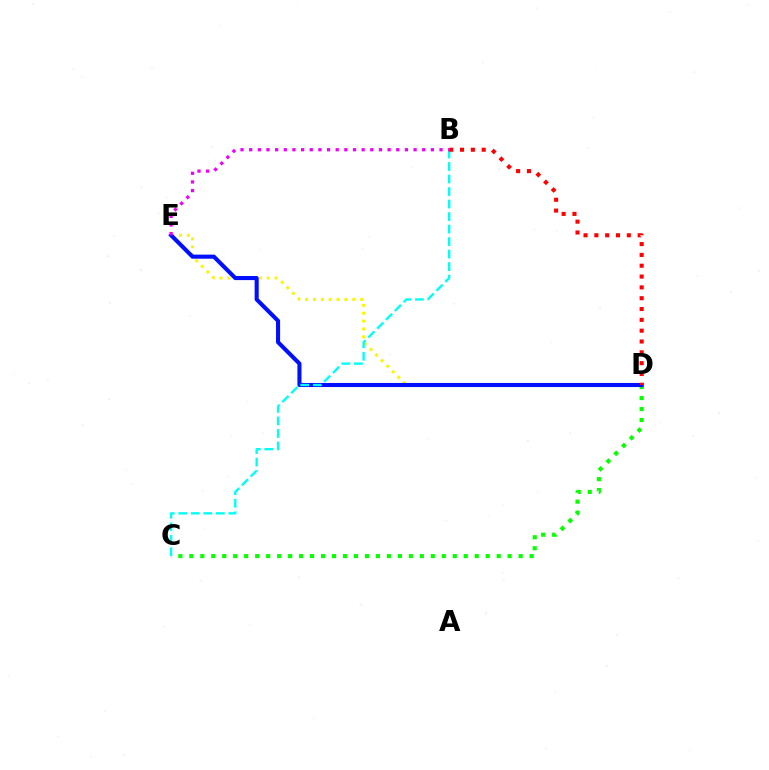{('D', 'E'): [{'color': '#fcf500', 'line_style': 'dotted', 'thickness': 2.14}, {'color': '#0010ff', 'line_style': 'solid', 'thickness': 2.94}], ('C', 'D'): [{'color': '#08ff00', 'line_style': 'dotted', 'thickness': 2.98}], ('B', 'C'): [{'color': '#00fff6', 'line_style': 'dashed', 'thickness': 1.7}], ('B', 'D'): [{'color': '#ff0000', 'line_style': 'dotted', 'thickness': 2.94}], ('B', 'E'): [{'color': '#ee00ff', 'line_style': 'dotted', 'thickness': 2.35}]}